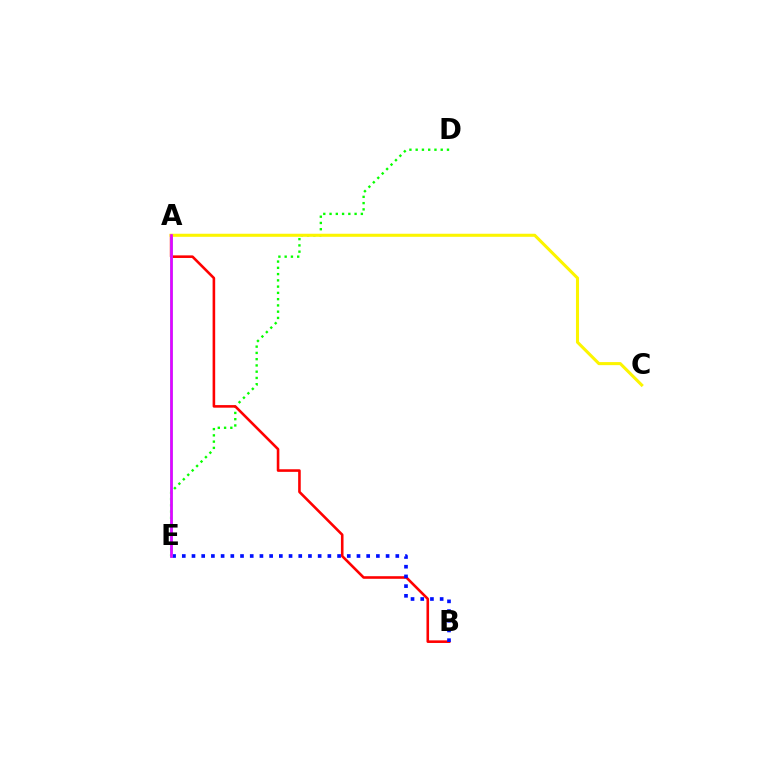{('D', 'E'): [{'color': '#08ff00', 'line_style': 'dotted', 'thickness': 1.7}], ('A', 'B'): [{'color': '#ff0000', 'line_style': 'solid', 'thickness': 1.87}], ('B', 'E'): [{'color': '#0010ff', 'line_style': 'dotted', 'thickness': 2.64}], ('A', 'E'): [{'color': '#00fff6', 'line_style': 'solid', 'thickness': 1.91}, {'color': '#ee00ff', 'line_style': 'solid', 'thickness': 1.91}], ('A', 'C'): [{'color': '#fcf500', 'line_style': 'solid', 'thickness': 2.2}]}